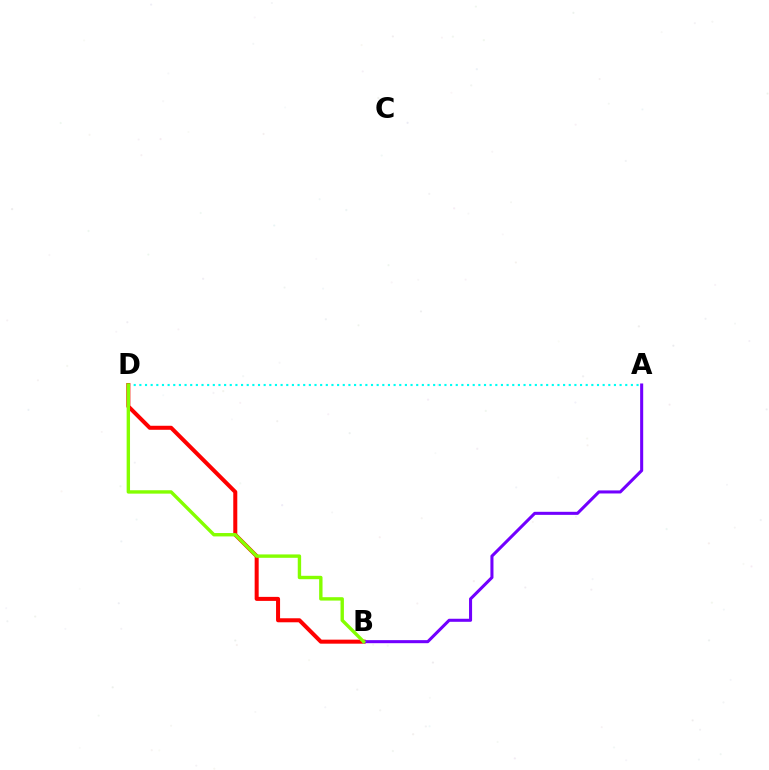{('A', 'D'): [{'color': '#00fff6', 'line_style': 'dotted', 'thickness': 1.54}], ('B', 'D'): [{'color': '#ff0000', 'line_style': 'solid', 'thickness': 2.89}, {'color': '#84ff00', 'line_style': 'solid', 'thickness': 2.44}], ('A', 'B'): [{'color': '#7200ff', 'line_style': 'solid', 'thickness': 2.2}]}